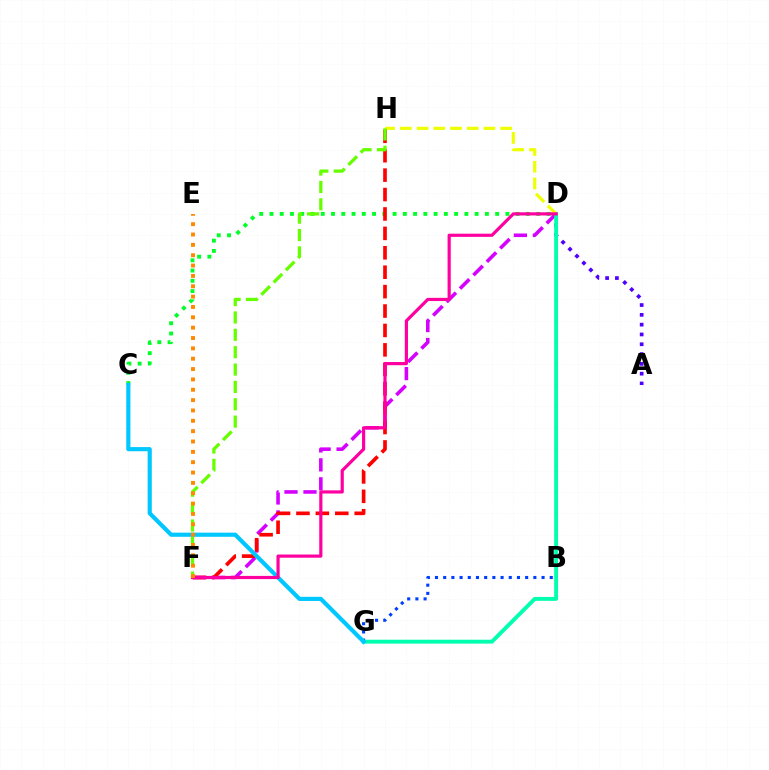{('C', 'D'): [{'color': '#00ff27', 'line_style': 'dotted', 'thickness': 2.79}], ('A', 'D'): [{'color': '#4f00ff', 'line_style': 'dotted', 'thickness': 2.66}], ('D', 'F'): [{'color': '#d600ff', 'line_style': 'dashed', 'thickness': 2.58}, {'color': '#ff00a0', 'line_style': 'solid', 'thickness': 2.29}], ('F', 'H'): [{'color': '#ff0000', 'line_style': 'dashed', 'thickness': 2.64}, {'color': '#66ff00', 'line_style': 'dashed', 'thickness': 2.36}], ('B', 'G'): [{'color': '#003fff', 'line_style': 'dotted', 'thickness': 2.23}], ('D', 'G'): [{'color': '#00ffaf', 'line_style': 'solid', 'thickness': 2.81}], ('C', 'G'): [{'color': '#00c7ff', 'line_style': 'solid', 'thickness': 2.99}], ('D', 'H'): [{'color': '#eeff00', 'line_style': 'dashed', 'thickness': 2.27}], ('E', 'F'): [{'color': '#ff8800', 'line_style': 'dotted', 'thickness': 2.81}]}